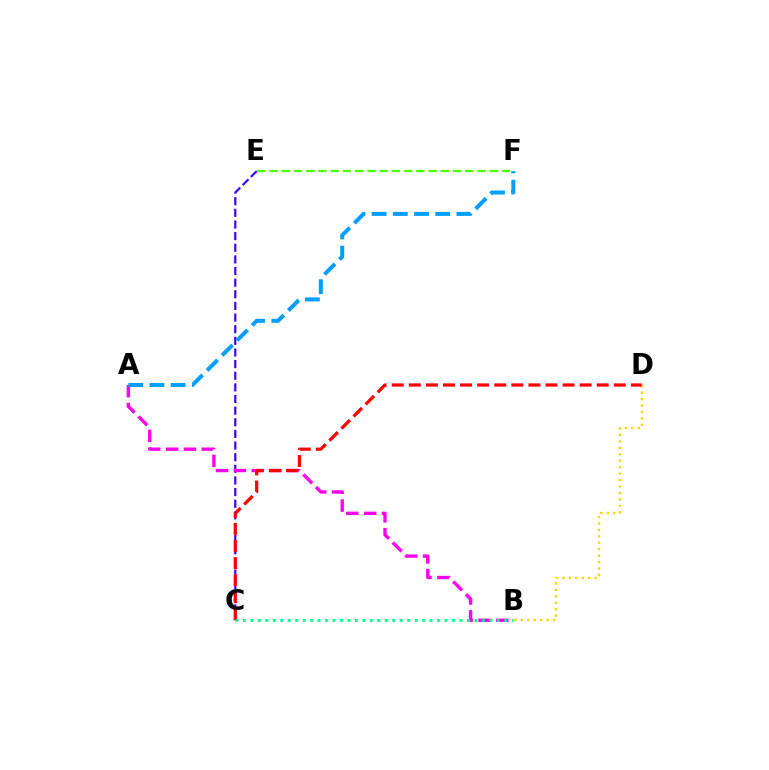{('C', 'E'): [{'color': '#3700ff', 'line_style': 'dashed', 'thickness': 1.58}], ('B', 'D'): [{'color': '#ffd500', 'line_style': 'dotted', 'thickness': 1.75}], ('A', 'B'): [{'color': '#ff00ed', 'line_style': 'dashed', 'thickness': 2.42}], ('C', 'D'): [{'color': '#ff0000', 'line_style': 'dashed', 'thickness': 2.32}], ('E', 'F'): [{'color': '#4fff00', 'line_style': 'dashed', 'thickness': 1.66}], ('B', 'C'): [{'color': '#00ff86', 'line_style': 'dotted', 'thickness': 2.03}], ('A', 'F'): [{'color': '#009eff', 'line_style': 'dashed', 'thickness': 2.88}]}